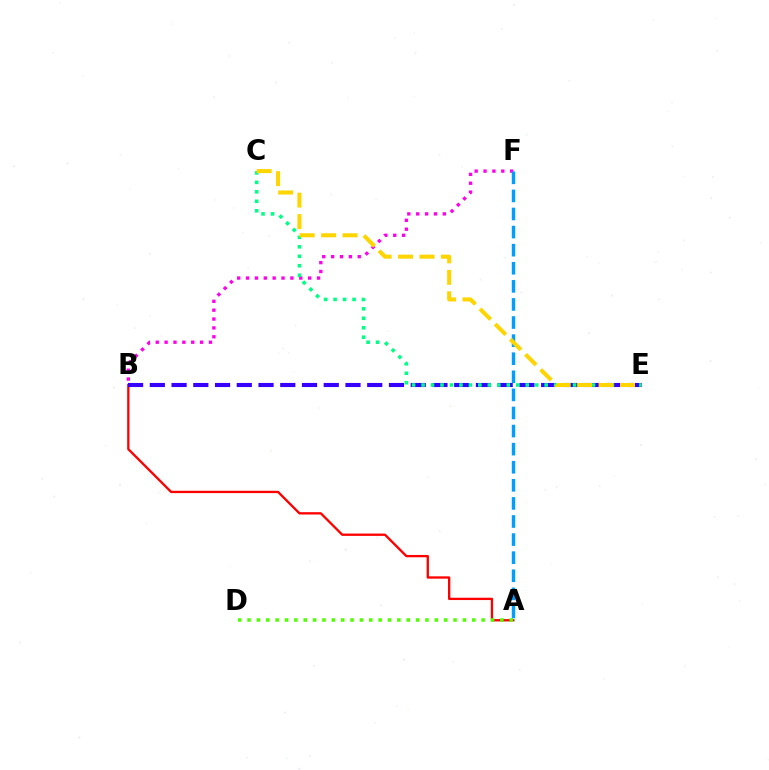{('B', 'F'): [{'color': '#ff00ed', 'line_style': 'dotted', 'thickness': 2.41}], ('A', 'B'): [{'color': '#ff0000', 'line_style': 'solid', 'thickness': 1.67}], ('A', 'D'): [{'color': '#4fff00', 'line_style': 'dotted', 'thickness': 2.54}], ('B', 'E'): [{'color': '#3700ff', 'line_style': 'dashed', 'thickness': 2.95}], ('C', 'E'): [{'color': '#00ff86', 'line_style': 'dotted', 'thickness': 2.57}, {'color': '#ffd500', 'line_style': 'dashed', 'thickness': 2.91}], ('A', 'F'): [{'color': '#009eff', 'line_style': 'dashed', 'thickness': 2.46}]}